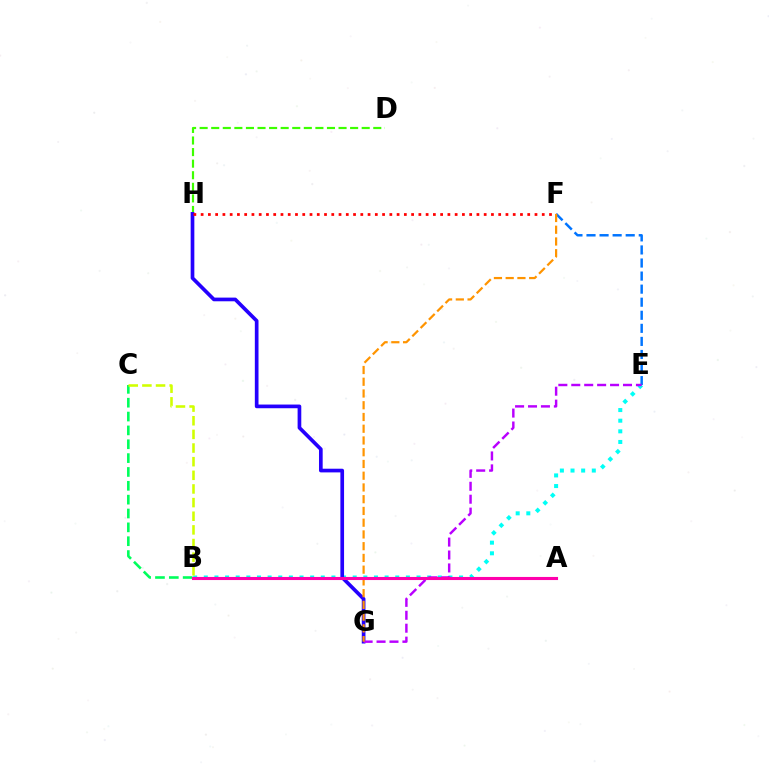{('D', 'H'): [{'color': '#3dff00', 'line_style': 'dashed', 'thickness': 1.57}], ('B', 'E'): [{'color': '#00fff6', 'line_style': 'dotted', 'thickness': 2.89}], ('G', 'H'): [{'color': '#2500ff', 'line_style': 'solid', 'thickness': 2.65}], ('E', 'F'): [{'color': '#0074ff', 'line_style': 'dashed', 'thickness': 1.77}], ('B', 'C'): [{'color': '#00ff5c', 'line_style': 'dashed', 'thickness': 1.88}, {'color': '#d1ff00', 'line_style': 'dashed', 'thickness': 1.85}], ('F', 'H'): [{'color': '#ff0000', 'line_style': 'dotted', 'thickness': 1.97}], ('E', 'G'): [{'color': '#b900ff', 'line_style': 'dashed', 'thickness': 1.76}], ('F', 'G'): [{'color': '#ff9400', 'line_style': 'dashed', 'thickness': 1.6}], ('A', 'B'): [{'color': '#ff00ac', 'line_style': 'solid', 'thickness': 2.23}]}